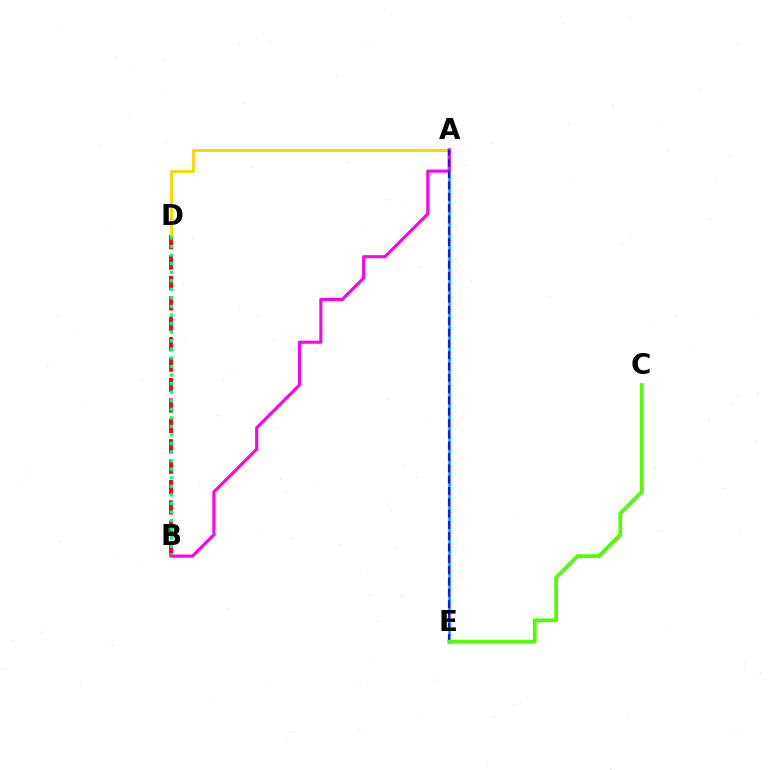{('B', 'D'): [{'color': '#ff0000', 'line_style': 'dashed', 'thickness': 2.77}, {'color': '#00ff86', 'line_style': 'dotted', 'thickness': 2.33}], ('A', 'D'): [{'color': '#ffd500', 'line_style': 'solid', 'thickness': 2.08}], ('A', 'E'): [{'color': '#009eff', 'line_style': 'solid', 'thickness': 1.88}, {'color': '#3700ff', 'line_style': 'dashed', 'thickness': 1.54}], ('A', 'B'): [{'color': '#ff00ed', 'line_style': 'solid', 'thickness': 2.22}], ('C', 'E'): [{'color': '#4fff00', 'line_style': 'solid', 'thickness': 2.7}]}